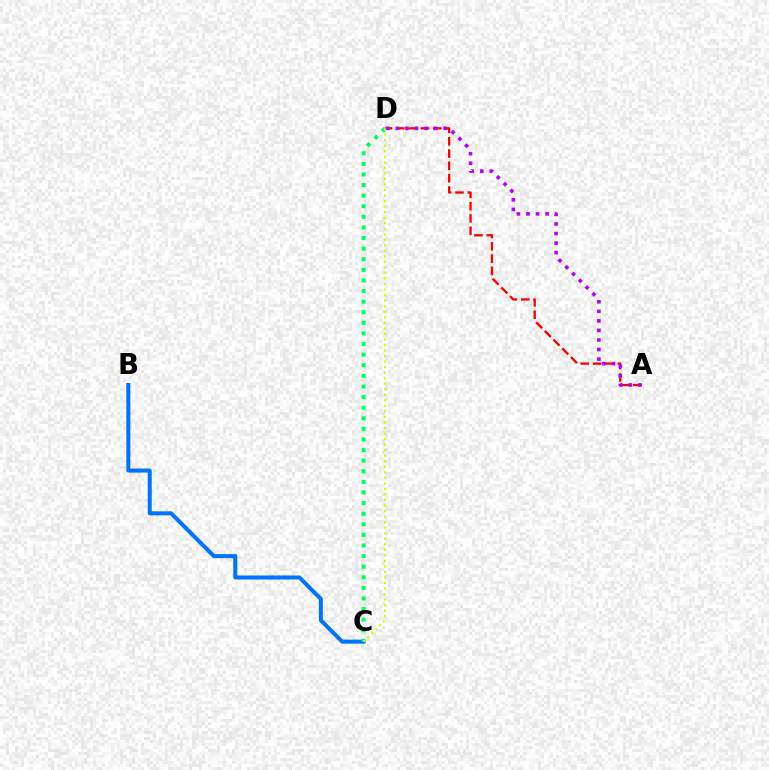{('A', 'D'): [{'color': '#ff0000', 'line_style': 'dashed', 'thickness': 1.67}, {'color': '#b900ff', 'line_style': 'dotted', 'thickness': 2.6}], ('B', 'C'): [{'color': '#0074ff', 'line_style': 'solid', 'thickness': 2.9}], ('C', 'D'): [{'color': '#00ff5c', 'line_style': 'dotted', 'thickness': 2.88}, {'color': '#d1ff00', 'line_style': 'dotted', 'thickness': 1.5}]}